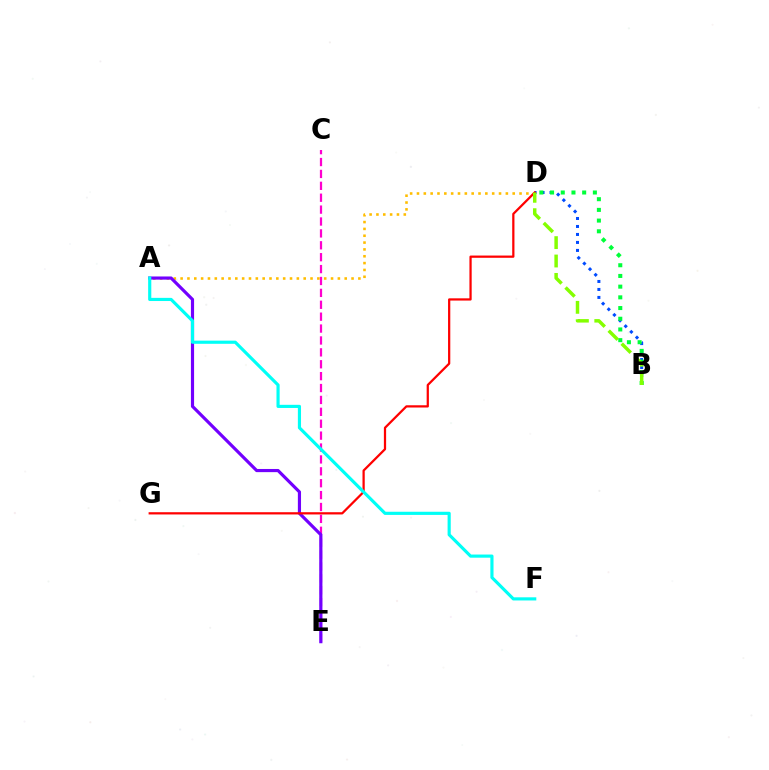{('A', 'D'): [{'color': '#ffbd00', 'line_style': 'dotted', 'thickness': 1.86}], ('C', 'E'): [{'color': '#ff00cf', 'line_style': 'dashed', 'thickness': 1.62}], ('B', 'D'): [{'color': '#004bff', 'line_style': 'dotted', 'thickness': 2.17}, {'color': '#00ff39', 'line_style': 'dotted', 'thickness': 2.91}, {'color': '#84ff00', 'line_style': 'dashed', 'thickness': 2.5}], ('A', 'E'): [{'color': '#7200ff', 'line_style': 'solid', 'thickness': 2.28}], ('D', 'G'): [{'color': '#ff0000', 'line_style': 'solid', 'thickness': 1.62}], ('A', 'F'): [{'color': '#00fff6', 'line_style': 'solid', 'thickness': 2.27}]}